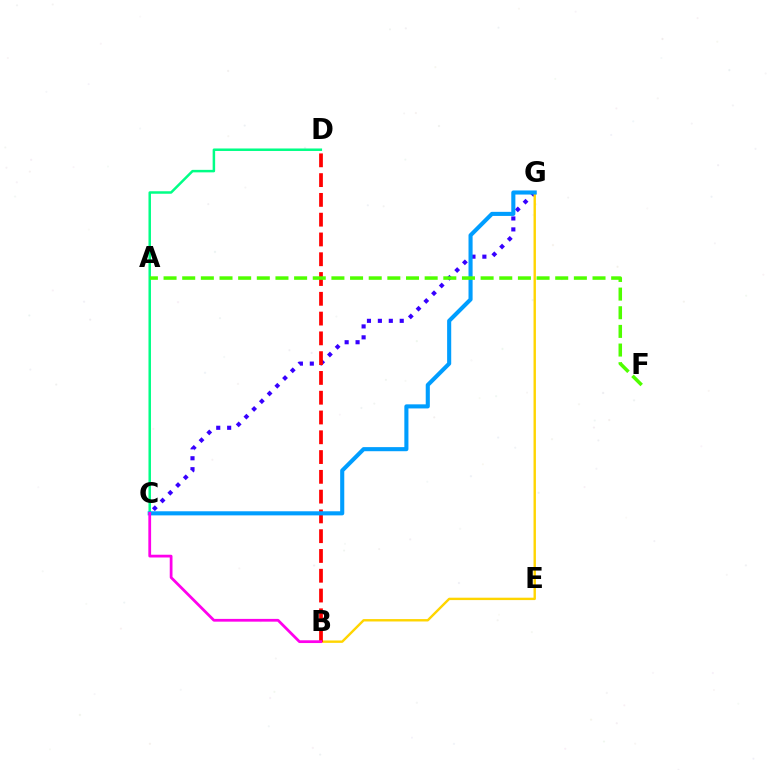{('C', 'G'): [{'color': '#3700ff', 'line_style': 'dotted', 'thickness': 2.97}, {'color': '#009eff', 'line_style': 'solid', 'thickness': 2.95}], ('B', 'G'): [{'color': '#ffd500', 'line_style': 'solid', 'thickness': 1.72}], ('B', 'D'): [{'color': '#ff0000', 'line_style': 'dashed', 'thickness': 2.69}], ('C', 'D'): [{'color': '#00ff86', 'line_style': 'solid', 'thickness': 1.8}], ('B', 'C'): [{'color': '#ff00ed', 'line_style': 'solid', 'thickness': 1.99}], ('A', 'F'): [{'color': '#4fff00', 'line_style': 'dashed', 'thickness': 2.53}]}